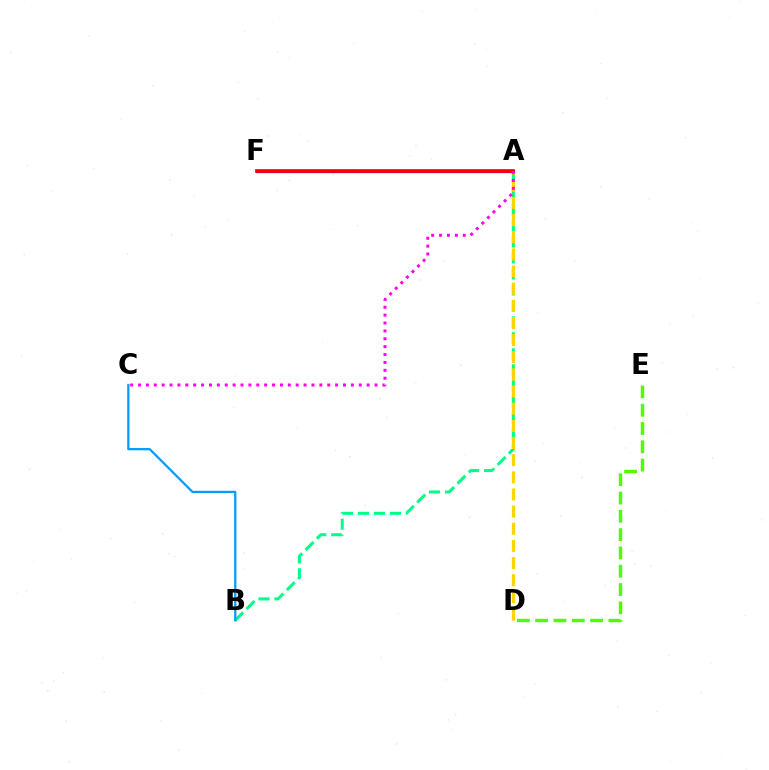{('A', 'B'): [{'color': '#00ff86', 'line_style': 'dashed', 'thickness': 2.17}], ('A', 'F'): [{'color': '#3700ff', 'line_style': 'solid', 'thickness': 2.27}, {'color': '#ff0000', 'line_style': 'solid', 'thickness': 2.63}], ('B', 'C'): [{'color': '#009eff', 'line_style': 'solid', 'thickness': 1.64}], ('A', 'D'): [{'color': '#ffd500', 'line_style': 'dashed', 'thickness': 2.33}], ('D', 'E'): [{'color': '#4fff00', 'line_style': 'dashed', 'thickness': 2.49}], ('A', 'C'): [{'color': '#ff00ed', 'line_style': 'dotted', 'thickness': 2.14}]}